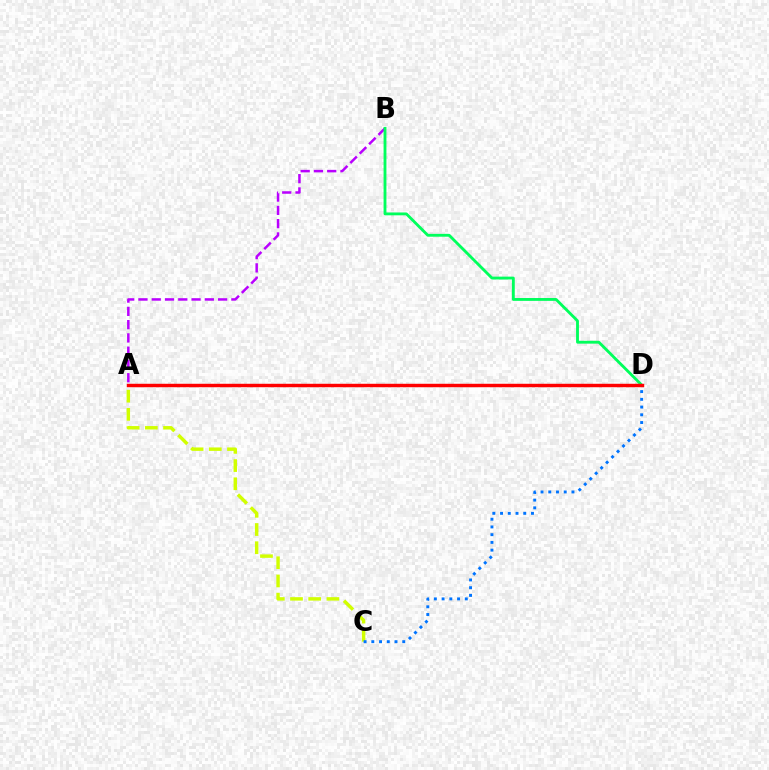{('A', 'B'): [{'color': '#b900ff', 'line_style': 'dashed', 'thickness': 1.8}], ('A', 'C'): [{'color': '#d1ff00', 'line_style': 'dashed', 'thickness': 2.47}], ('B', 'D'): [{'color': '#00ff5c', 'line_style': 'solid', 'thickness': 2.05}], ('C', 'D'): [{'color': '#0074ff', 'line_style': 'dotted', 'thickness': 2.1}], ('A', 'D'): [{'color': '#ff0000', 'line_style': 'solid', 'thickness': 2.47}]}